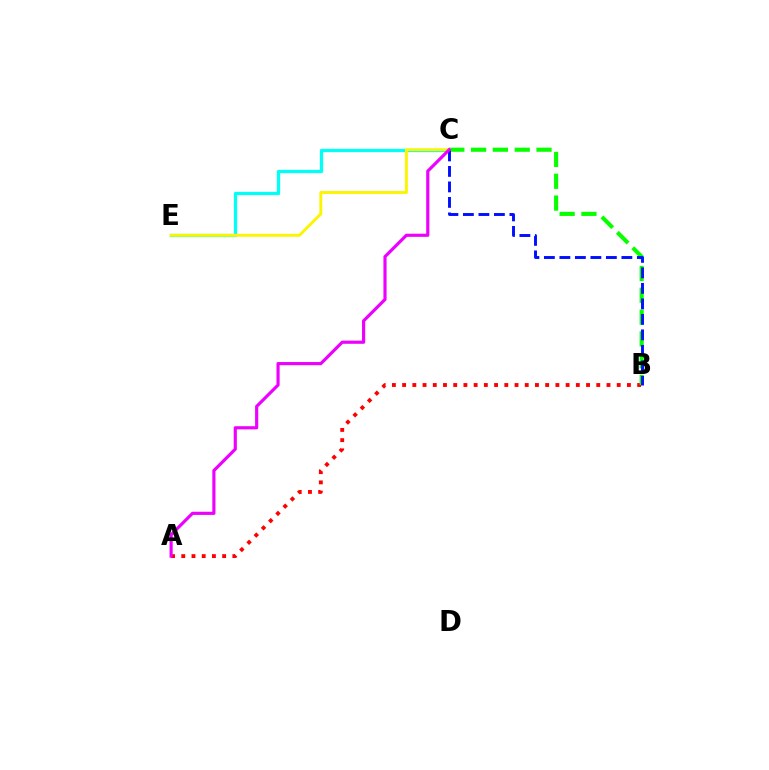{('A', 'B'): [{'color': '#ff0000', 'line_style': 'dotted', 'thickness': 2.78}], ('B', 'C'): [{'color': '#08ff00', 'line_style': 'dashed', 'thickness': 2.96}, {'color': '#0010ff', 'line_style': 'dashed', 'thickness': 2.11}], ('C', 'E'): [{'color': '#00fff6', 'line_style': 'solid', 'thickness': 2.34}, {'color': '#fcf500', 'line_style': 'solid', 'thickness': 2.09}], ('A', 'C'): [{'color': '#ee00ff', 'line_style': 'solid', 'thickness': 2.27}]}